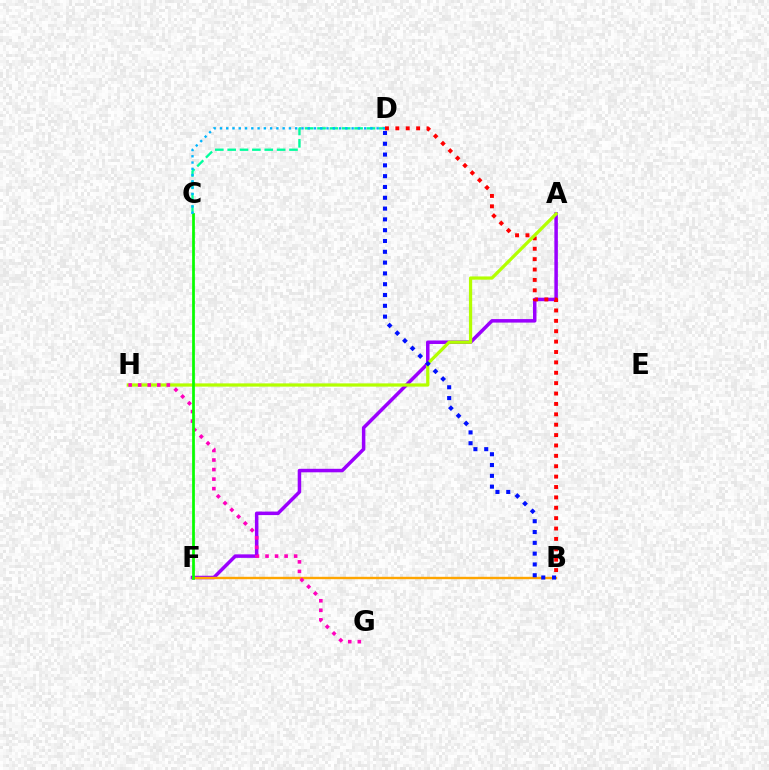{('C', 'D'): [{'color': '#00ff9d', 'line_style': 'dashed', 'thickness': 1.68}, {'color': '#00b5ff', 'line_style': 'dotted', 'thickness': 1.7}], ('A', 'F'): [{'color': '#9b00ff', 'line_style': 'solid', 'thickness': 2.52}], ('B', 'F'): [{'color': '#ffa500', 'line_style': 'solid', 'thickness': 1.72}], ('B', 'D'): [{'color': '#ff0000', 'line_style': 'dotted', 'thickness': 2.82}, {'color': '#0010ff', 'line_style': 'dotted', 'thickness': 2.94}], ('A', 'H'): [{'color': '#b3ff00', 'line_style': 'solid', 'thickness': 2.33}], ('G', 'H'): [{'color': '#ff00bd', 'line_style': 'dotted', 'thickness': 2.59}], ('C', 'F'): [{'color': '#08ff00', 'line_style': 'solid', 'thickness': 1.97}]}